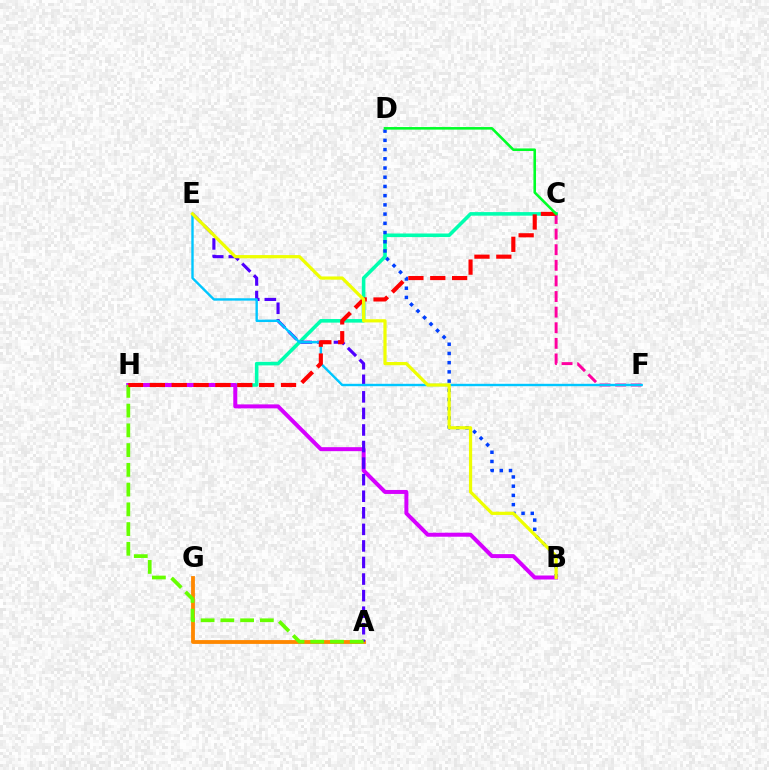{('C', 'H'): [{'color': '#00ffaf', 'line_style': 'solid', 'thickness': 2.57}, {'color': '#ff0000', 'line_style': 'dashed', 'thickness': 2.97}], ('A', 'G'): [{'color': '#ff8800', 'line_style': 'solid', 'thickness': 2.75}], ('B', 'D'): [{'color': '#003fff', 'line_style': 'dotted', 'thickness': 2.5}], ('C', 'F'): [{'color': '#ff00a0', 'line_style': 'dashed', 'thickness': 2.12}], ('B', 'H'): [{'color': '#d600ff', 'line_style': 'solid', 'thickness': 2.87}], ('A', 'E'): [{'color': '#4f00ff', 'line_style': 'dashed', 'thickness': 2.25}], ('A', 'H'): [{'color': '#66ff00', 'line_style': 'dashed', 'thickness': 2.68}], ('E', 'F'): [{'color': '#00c7ff', 'line_style': 'solid', 'thickness': 1.72}], ('B', 'E'): [{'color': '#eeff00', 'line_style': 'solid', 'thickness': 2.31}], ('C', 'D'): [{'color': '#00ff27', 'line_style': 'solid', 'thickness': 1.86}]}